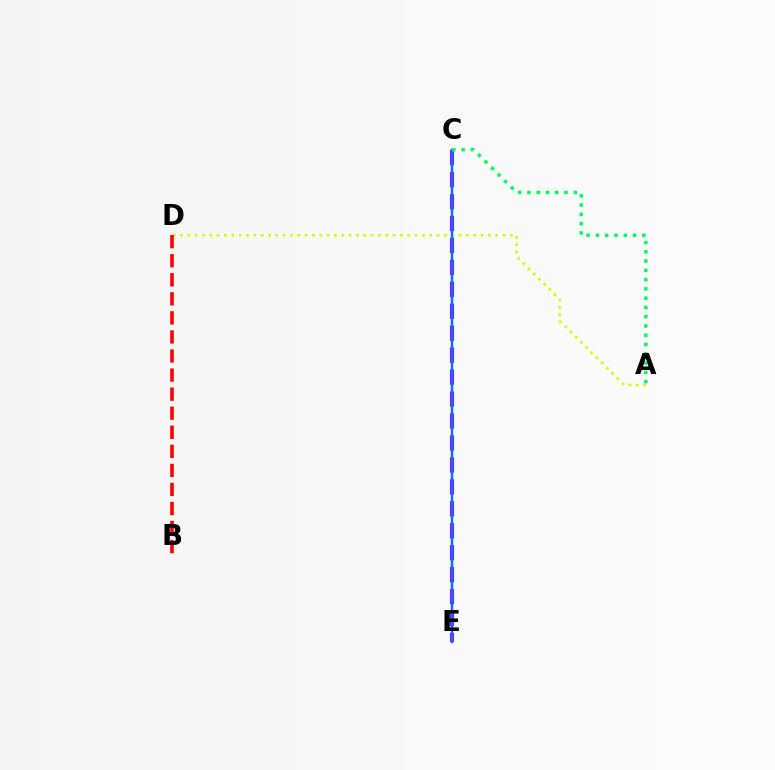{('A', 'D'): [{'color': '#d1ff00', 'line_style': 'dotted', 'thickness': 1.99}], ('C', 'E'): [{'color': '#b900ff', 'line_style': 'dashed', 'thickness': 2.98}, {'color': '#0074ff', 'line_style': 'solid', 'thickness': 1.78}], ('B', 'D'): [{'color': '#ff0000', 'line_style': 'dashed', 'thickness': 2.59}], ('A', 'C'): [{'color': '#00ff5c', 'line_style': 'dotted', 'thickness': 2.52}]}